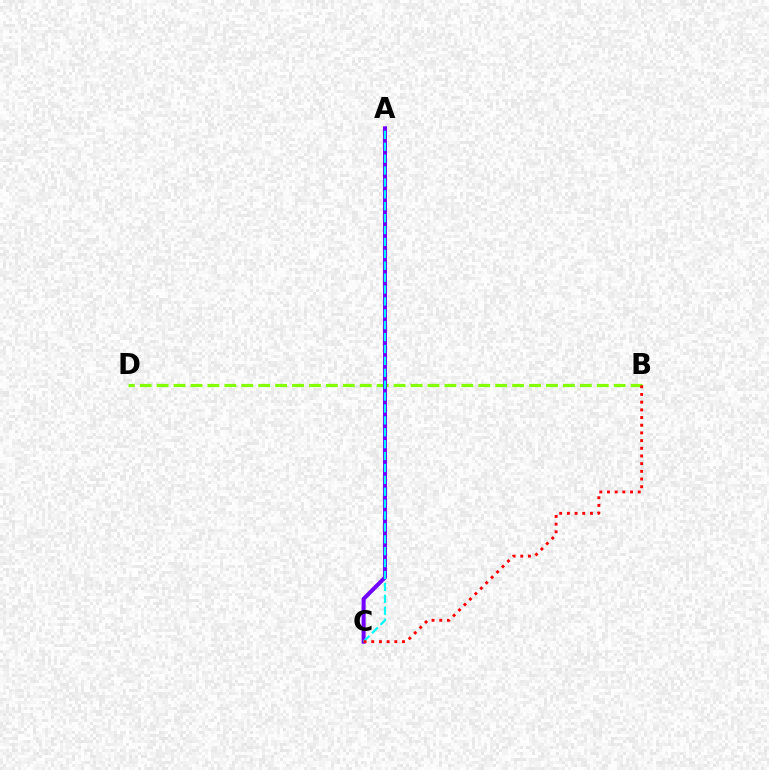{('B', 'D'): [{'color': '#84ff00', 'line_style': 'dashed', 'thickness': 2.3}], ('A', 'C'): [{'color': '#7200ff', 'line_style': 'solid', 'thickness': 2.9}, {'color': '#00fff6', 'line_style': 'dashed', 'thickness': 1.62}], ('B', 'C'): [{'color': '#ff0000', 'line_style': 'dotted', 'thickness': 2.09}]}